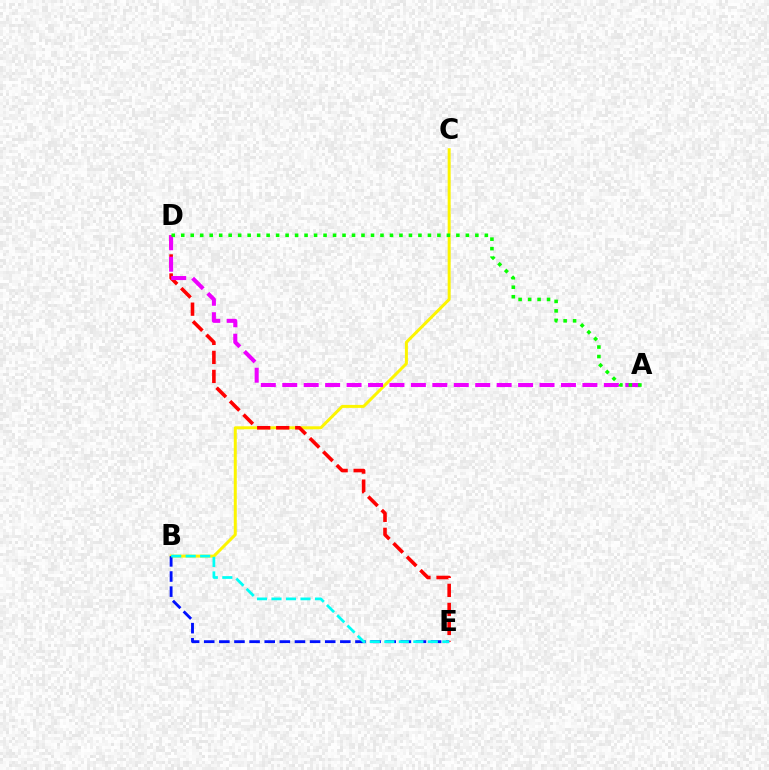{('B', 'C'): [{'color': '#fcf500', 'line_style': 'solid', 'thickness': 2.15}], ('D', 'E'): [{'color': '#ff0000', 'line_style': 'dashed', 'thickness': 2.58}], ('A', 'D'): [{'color': '#ee00ff', 'line_style': 'dashed', 'thickness': 2.91}, {'color': '#08ff00', 'line_style': 'dotted', 'thickness': 2.58}], ('B', 'E'): [{'color': '#0010ff', 'line_style': 'dashed', 'thickness': 2.05}, {'color': '#00fff6', 'line_style': 'dashed', 'thickness': 1.97}]}